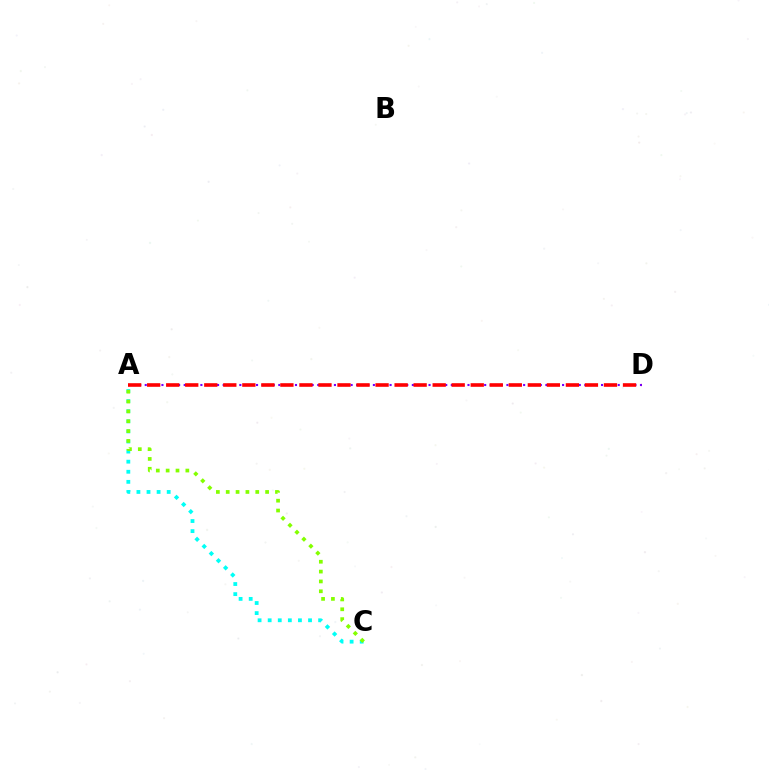{('A', 'C'): [{'color': '#00fff6', 'line_style': 'dotted', 'thickness': 2.74}, {'color': '#84ff00', 'line_style': 'dotted', 'thickness': 2.68}], ('A', 'D'): [{'color': '#7200ff', 'line_style': 'dotted', 'thickness': 1.51}, {'color': '#ff0000', 'line_style': 'dashed', 'thickness': 2.59}]}